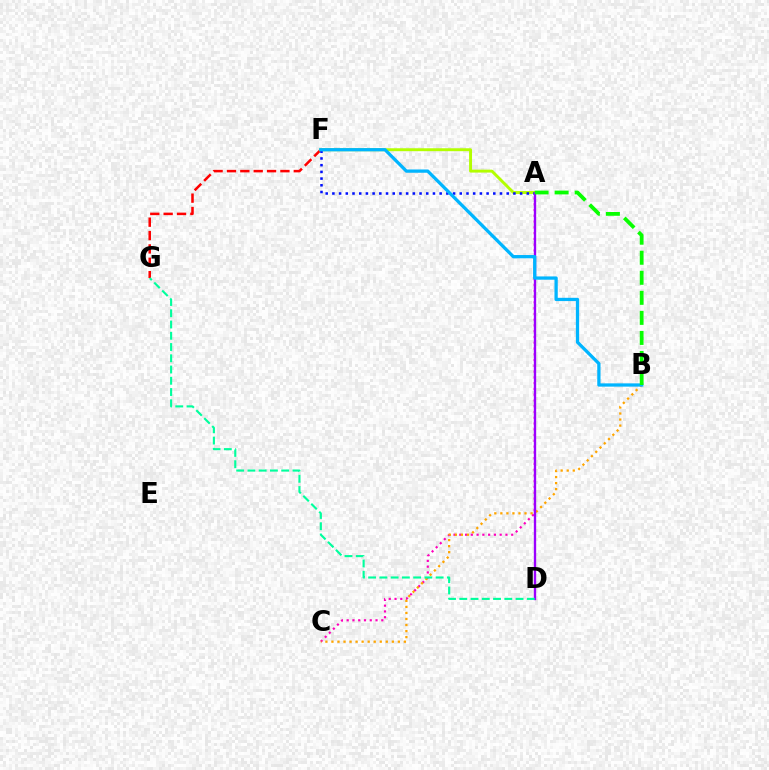{('A', 'C'): [{'color': '#ff00bd', 'line_style': 'dotted', 'thickness': 1.57}], ('B', 'C'): [{'color': '#ffa500', 'line_style': 'dotted', 'thickness': 1.64}], ('F', 'G'): [{'color': '#ff0000', 'line_style': 'dashed', 'thickness': 1.82}], ('A', 'F'): [{'color': '#b3ff00', 'line_style': 'solid', 'thickness': 2.11}, {'color': '#0010ff', 'line_style': 'dotted', 'thickness': 1.82}], ('A', 'D'): [{'color': '#9b00ff', 'line_style': 'solid', 'thickness': 1.69}], ('B', 'F'): [{'color': '#00b5ff', 'line_style': 'solid', 'thickness': 2.35}], ('D', 'G'): [{'color': '#00ff9d', 'line_style': 'dashed', 'thickness': 1.53}], ('A', 'B'): [{'color': '#08ff00', 'line_style': 'dashed', 'thickness': 2.72}]}